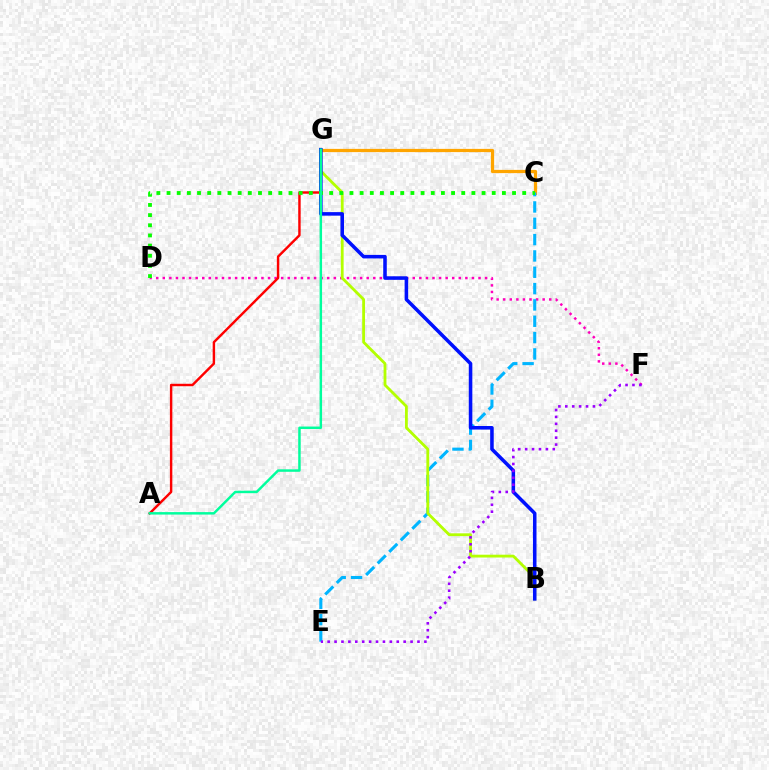{('D', 'F'): [{'color': '#ff00bd', 'line_style': 'dotted', 'thickness': 1.79}], ('C', 'G'): [{'color': '#ffa500', 'line_style': 'solid', 'thickness': 2.33}], ('A', 'G'): [{'color': '#ff0000', 'line_style': 'solid', 'thickness': 1.75}, {'color': '#00ff9d', 'line_style': 'solid', 'thickness': 1.78}], ('C', 'E'): [{'color': '#00b5ff', 'line_style': 'dashed', 'thickness': 2.22}], ('B', 'G'): [{'color': '#b3ff00', 'line_style': 'solid', 'thickness': 2.02}, {'color': '#0010ff', 'line_style': 'solid', 'thickness': 2.55}], ('C', 'D'): [{'color': '#08ff00', 'line_style': 'dotted', 'thickness': 2.76}], ('E', 'F'): [{'color': '#9b00ff', 'line_style': 'dotted', 'thickness': 1.88}]}